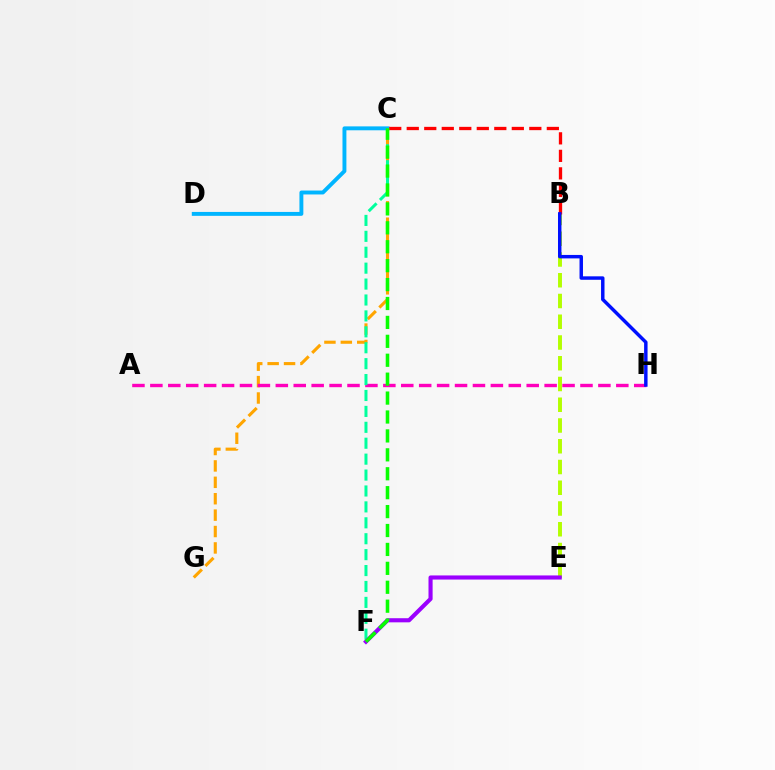{('C', 'G'): [{'color': '#ffa500', 'line_style': 'dashed', 'thickness': 2.23}], ('B', 'E'): [{'color': '#b3ff00', 'line_style': 'dashed', 'thickness': 2.82}], ('C', 'D'): [{'color': '#00b5ff', 'line_style': 'solid', 'thickness': 2.82}], ('A', 'H'): [{'color': '#ff00bd', 'line_style': 'dashed', 'thickness': 2.43}], ('B', 'C'): [{'color': '#ff0000', 'line_style': 'dashed', 'thickness': 2.38}], ('C', 'F'): [{'color': '#00ff9d', 'line_style': 'dashed', 'thickness': 2.16}, {'color': '#08ff00', 'line_style': 'dashed', 'thickness': 2.57}], ('E', 'F'): [{'color': '#9b00ff', 'line_style': 'solid', 'thickness': 2.96}], ('B', 'H'): [{'color': '#0010ff', 'line_style': 'solid', 'thickness': 2.49}]}